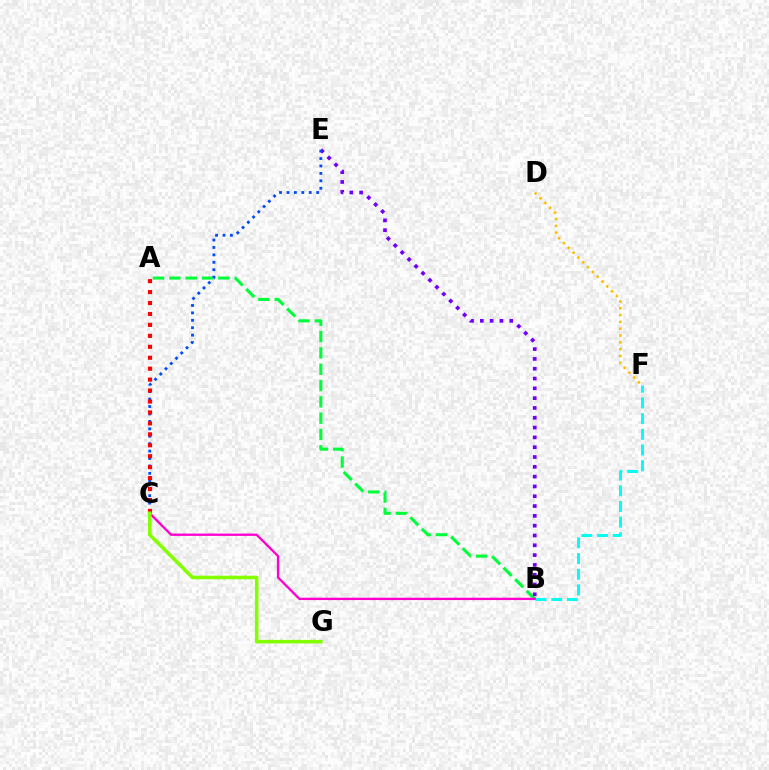{('A', 'B'): [{'color': '#00ff39', 'line_style': 'dashed', 'thickness': 2.22}], ('B', 'E'): [{'color': '#7200ff', 'line_style': 'dotted', 'thickness': 2.67}], ('B', 'F'): [{'color': '#00fff6', 'line_style': 'dashed', 'thickness': 2.13}], ('C', 'E'): [{'color': '#004bff', 'line_style': 'dotted', 'thickness': 2.02}], ('B', 'C'): [{'color': '#ff00cf', 'line_style': 'solid', 'thickness': 1.68}], ('D', 'F'): [{'color': '#ffbd00', 'line_style': 'dotted', 'thickness': 1.85}], ('A', 'C'): [{'color': '#ff0000', 'line_style': 'dotted', 'thickness': 2.97}], ('C', 'G'): [{'color': '#84ff00', 'line_style': 'solid', 'thickness': 2.56}]}